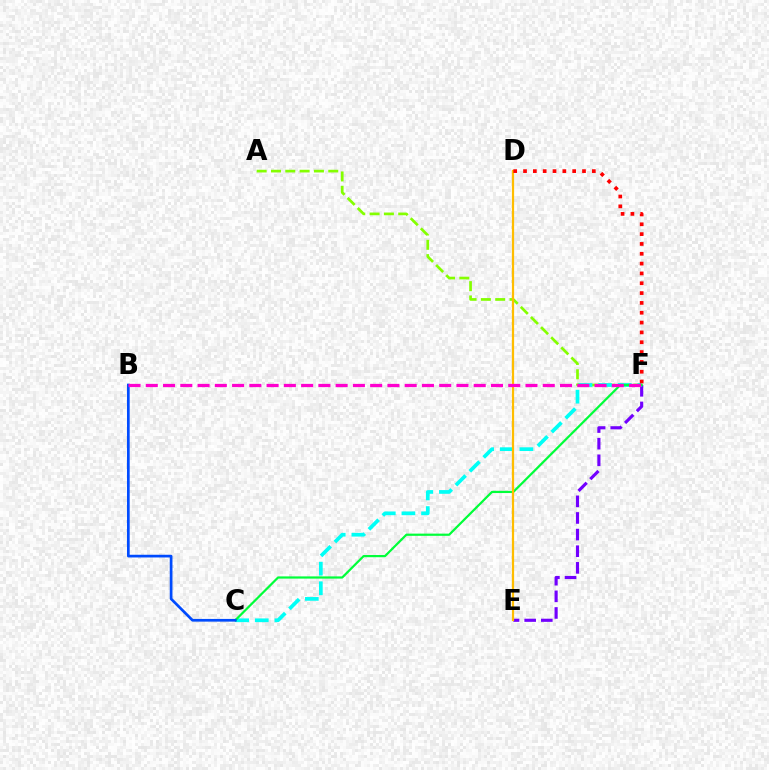{('E', 'F'): [{'color': '#7200ff', 'line_style': 'dashed', 'thickness': 2.26}], ('A', 'F'): [{'color': '#84ff00', 'line_style': 'dashed', 'thickness': 1.94}], ('C', 'F'): [{'color': '#00fff6', 'line_style': 'dashed', 'thickness': 2.67}, {'color': '#00ff39', 'line_style': 'solid', 'thickness': 1.59}], ('B', 'C'): [{'color': '#004bff', 'line_style': 'solid', 'thickness': 1.95}], ('D', 'E'): [{'color': '#ffbd00', 'line_style': 'solid', 'thickness': 1.61}], ('B', 'F'): [{'color': '#ff00cf', 'line_style': 'dashed', 'thickness': 2.34}], ('D', 'F'): [{'color': '#ff0000', 'line_style': 'dotted', 'thickness': 2.67}]}